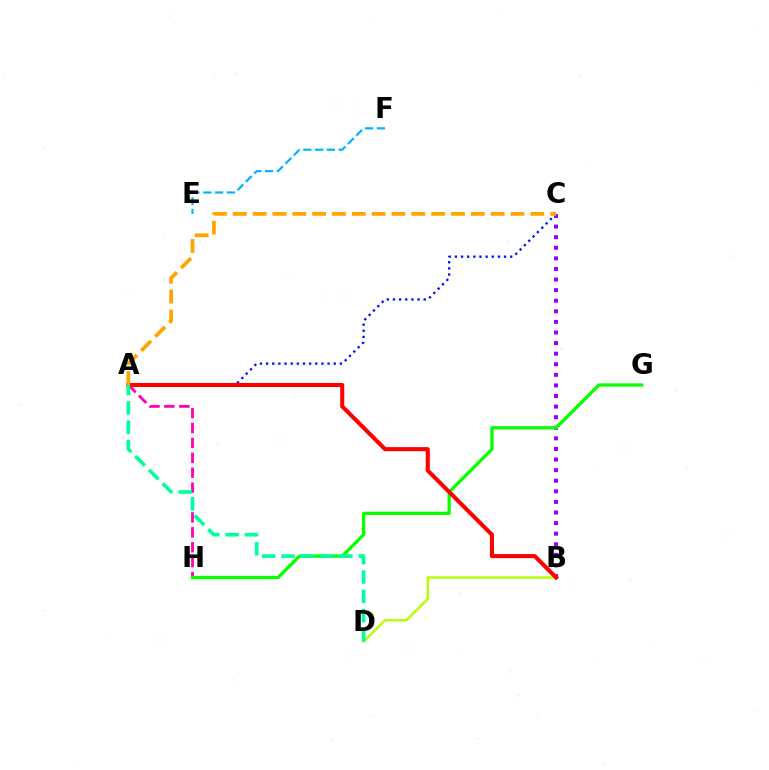{('B', 'D'): [{'color': '#b3ff00', 'line_style': 'solid', 'thickness': 1.76}], ('E', 'F'): [{'color': '#00b5ff', 'line_style': 'dashed', 'thickness': 1.6}], ('A', 'H'): [{'color': '#ff00bd', 'line_style': 'dashed', 'thickness': 2.03}], ('A', 'C'): [{'color': '#0010ff', 'line_style': 'dotted', 'thickness': 1.67}, {'color': '#ffa500', 'line_style': 'dashed', 'thickness': 2.69}], ('B', 'C'): [{'color': '#9b00ff', 'line_style': 'dotted', 'thickness': 2.88}], ('G', 'H'): [{'color': '#08ff00', 'line_style': 'solid', 'thickness': 2.35}], ('A', 'B'): [{'color': '#ff0000', 'line_style': 'solid', 'thickness': 2.94}], ('A', 'D'): [{'color': '#00ff9d', 'line_style': 'dashed', 'thickness': 2.62}]}